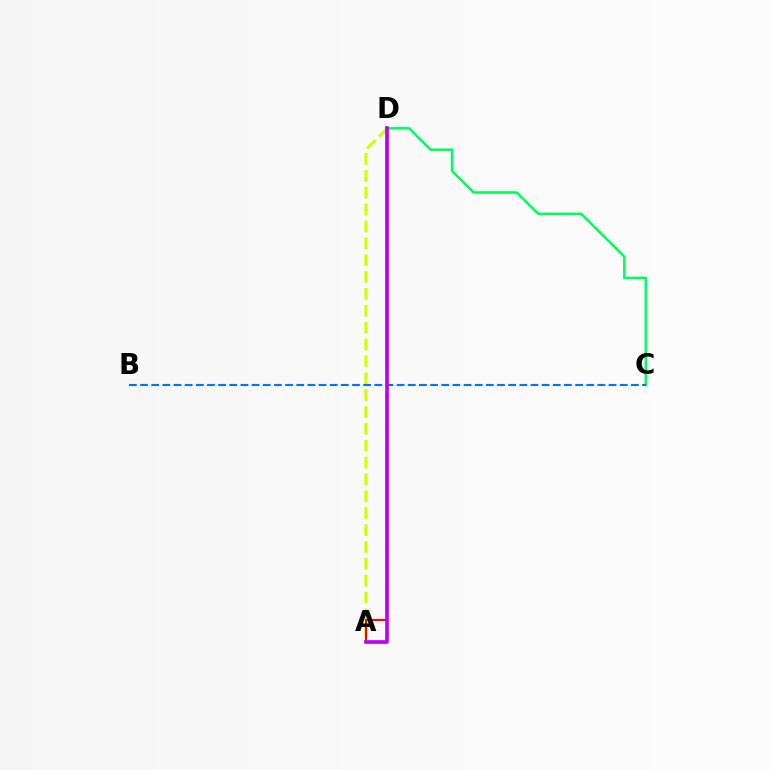{('A', 'D'): [{'color': '#d1ff00', 'line_style': 'dashed', 'thickness': 2.29}, {'color': '#ff0000', 'line_style': 'solid', 'thickness': 1.52}, {'color': '#b900ff', 'line_style': 'solid', 'thickness': 2.63}], ('C', 'D'): [{'color': '#00ff5c', 'line_style': 'solid', 'thickness': 1.83}], ('B', 'C'): [{'color': '#0074ff', 'line_style': 'dashed', 'thickness': 1.52}]}